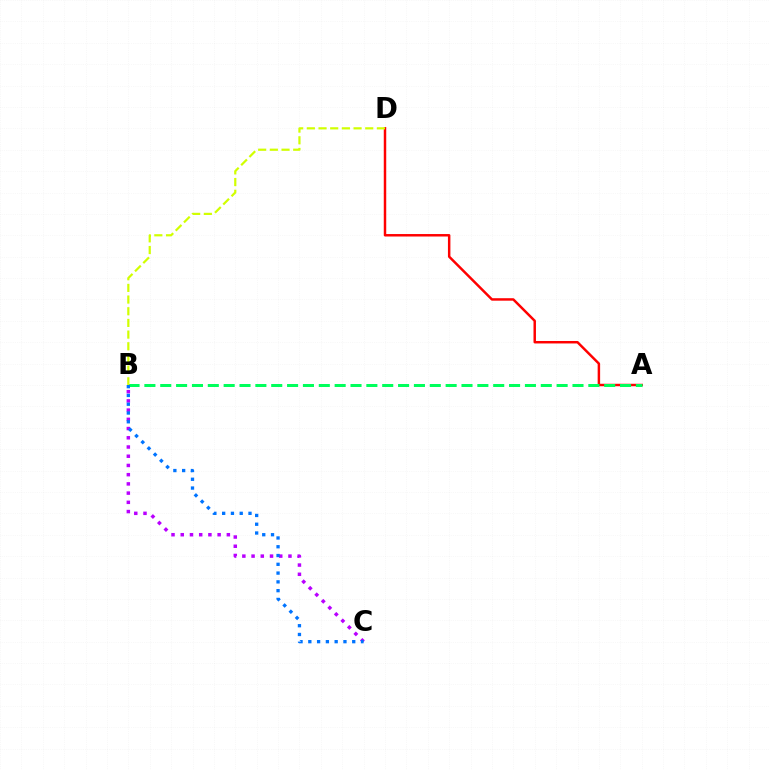{('A', 'D'): [{'color': '#ff0000', 'line_style': 'solid', 'thickness': 1.78}], ('B', 'C'): [{'color': '#b900ff', 'line_style': 'dotted', 'thickness': 2.51}, {'color': '#0074ff', 'line_style': 'dotted', 'thickness': 2.39}], ('A', 'B'): [{'color': '#00ff5c', 'line_style': 'dashed', 'thickness': 2.15}], ('B', 'D'): [{'color': '#d1ff00', 'line_style': 'dashed', 'thickness': 1.59}]}